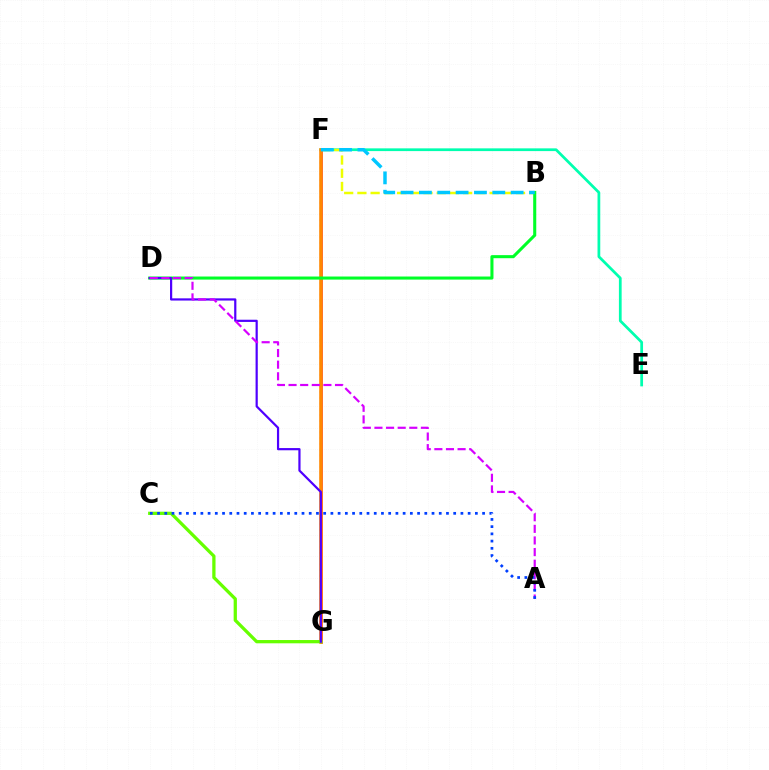{('E', 'F'): [{'color': '#00ffaf', 'line_style': 'solid', 'thickness': 1.97}], ('F', 'G'): [{'color': '#ff0000', 'line_style': 'dotted', 'thickness': 1.56}, {'color': '#ff00a0', 'line_style': 'solid', 'thickness': 1.86}, {'color': '#ff8800', 'line_style': 'solid', 'thickness': 2.58}], ('B', 'F'): [{'color': '#eeff00', 'line_style': 'dashed', 'thickness': 1.8}, {'color': '#00c7ff', 'line_style': 'dashed', 'thickness': 2.49}], ('B', 'D'): [{'color': '#00ff27', 'line_style': 'solid', 'thickness': 2.21}], ('C', 'G'): [{'color': '#66ff00', 'line_style': 'solid', 'thickness': 2.35}], ('D', 'G'): [{'color': '#4f00ff', 'line_style': 'solid', 'thickness': 1.59}], ('A', 'D'): [{'color': '#d600ff', 'line_style': 'dashed', 'thickness': 1.58}], ('A', 'C'): [{'color': '#003fff', 'line_style': 'dotted', 'thickness': 1.96}]}